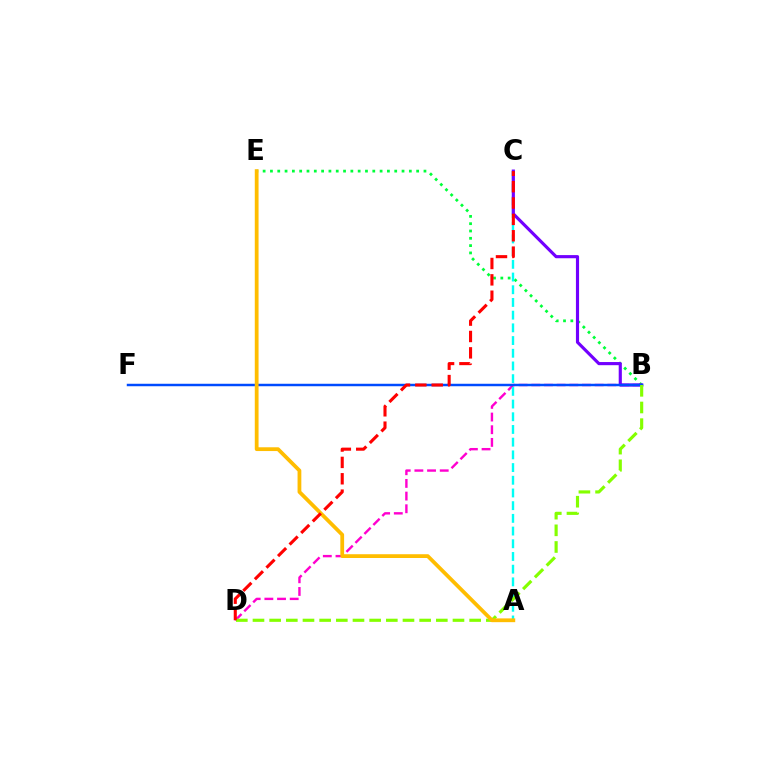{('B', 'E'): [{'color': '#00ff39', 'line_style': 'dotted', 'thickness': 1.99}], ('B', 'D'): [{'color': '#ff00cf', 'line_style': 'dashed', 'thickness': 1.72}, {'color': '#84ff00', 'line_style': 'dashed', 'thickness': 2.26}], ('A', 'C'): [{'color': '#00fff6', 'line_style': 'dashed', 'thickness': 1.73}], ('B', 'C'): [{'color': '#7200ff', 'line_style': 'solid', 'thickness': 2.27}], ('B', 'F'): [{'color': '#004bff', 'line_style': 'solid', 'thickness': 1.78}], ('A', 'E'): [{'color': '#ffbd00', 'line_style': 'solid', 'thickness': 2.72}], ('C', 'D'): [{'color': '#ff0000', 'line_style': 'dashed', 'thickness': 2.22}]}